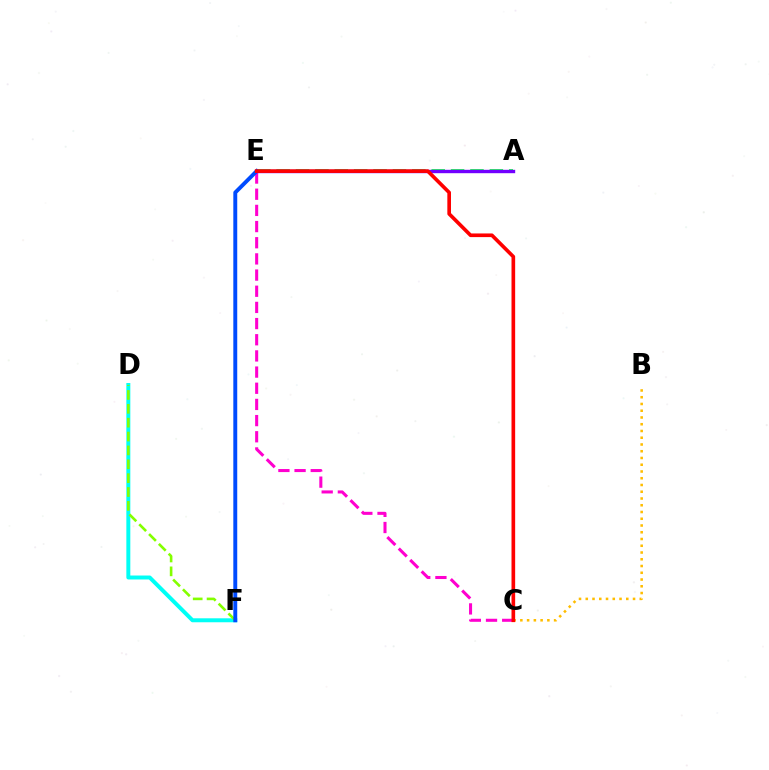{('D', 'F'): [{'color': '#00fff6', 'line_style': 'solid', 'thickness': 2.85}, {'color': '#84ff00', 'line_style': 'dashed', 'thickness': 1.88}], ('A', 'E'): [{'color': '#00ff39', 'line_style': 'dashed', 'thickness': 2.63}, {'color': '#7200ff', 'line_style': 'solid', 'thickness': 2.43}], ('C', 'E'): [{'color': '#ff00cf', 'line_style': 'dashed', 'thickness': 2.2}, {'color': '#ff0000', 'line_style': 'solid', 'thickness': 2.63}], ('B', 'C'): [{'color': '#ffbd00', 'line_style': 'dotted', 'thickness': 1.83}], ('E', 'F'): [{'color': '#004bff', 'line_style': 'solid', 'thickness': 2.82}]}